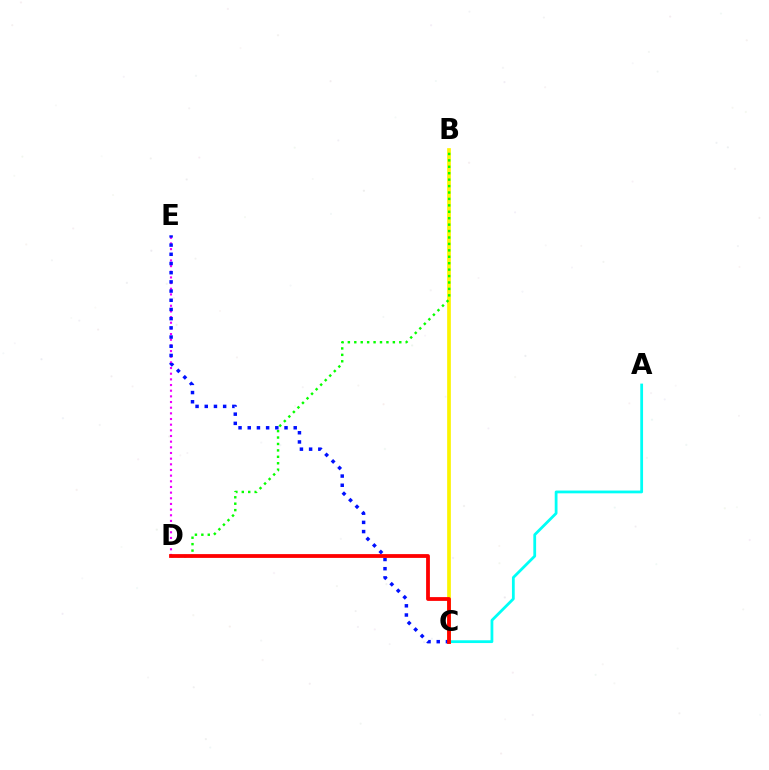{('B', 'C'): [{'color': '#fcf500', 'line_style': 'solid', 'thickness': 2.66}], ('D', 'E'): [{'color': '#ee00ff', 'line_style': 'dotted', 'thickness': 1.54}], ('A', 'C'): [{'color': '#00fff6', 'line_style': 'solid', 'thickness': 2.0}], ('B', 'D'): [{'color': '#08ff00', 'line_style': 'dotted', 'thickness': 1.75}], ('C', 'E'): [{'color': '#0010ff', 'line_style': 'dotted', 'thickness': 2.5}], ('C', 'D'): [{'color': '#ff0000', 'line_style': 'solid', 'thickness': 2.73}]}